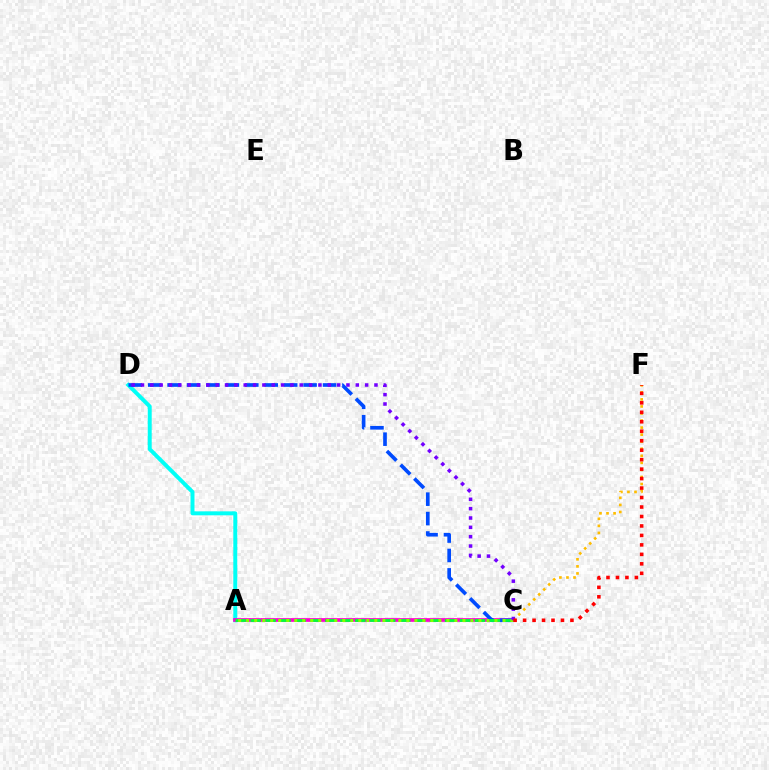{('C', 'F'): [{'color': '#ffbd00', 'line_style': 'dotted', 'thickness': 1.92}, {'color': '#ff0000', 'line_style': 'dotted', 'thickness': 2.57}], ('A', 'D'): [{'color': '#00fff6', 'line_style': 'solid', 'thickness': 2.85}], ('A', 'C'): [{'color': '#ff00cf', 'line_style': 'solid', 'thickness': 2.66}, {'color': '#00ff39', 'line_style': 'dashed', 'thickness': 2.03}, {'color': '#84ff00', 'line_style': 'dotted', 'thickness': 2.18}], ('C', 'D'): [{'color': '#004bff', 'line_style': 'dashed', 'thickness': 2.64}, {'color': '#7200ff', 'line_style': 'dotted', 'thickness': 2.54}]}